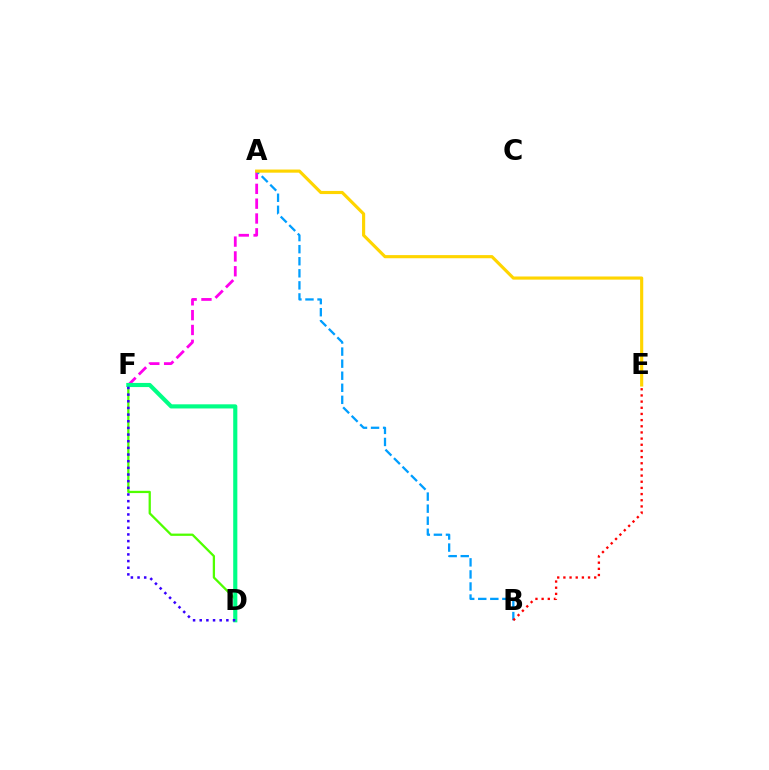{('A', 'F'): [{'color': '#ff00ed', 'line_style': 'dashed', 'thickness': 2.01}], ('A', 'B'): [{'color': '#009eff', 'line_style': 'dashed', 'thickness': 1.64}], ('B', 'E'): [{'color': '#ff0000', 'line_style': 'dotted', 'thickness': 1.67}], ('A', 'E'): [{'color': '#ffd500', 'line_style': 'solid', 'thickness': 2.26}], ('D', 'F'): [{'color': '#4fff00', 'line_style': 'solid', 'thickness': 1.64}, {'color': '#00ff86', 'line_style': 'solid', 'thickness': 2.98}, {'color': '#3700ff', 'line_style': 'dotted', 'thickness': 1.81}]}